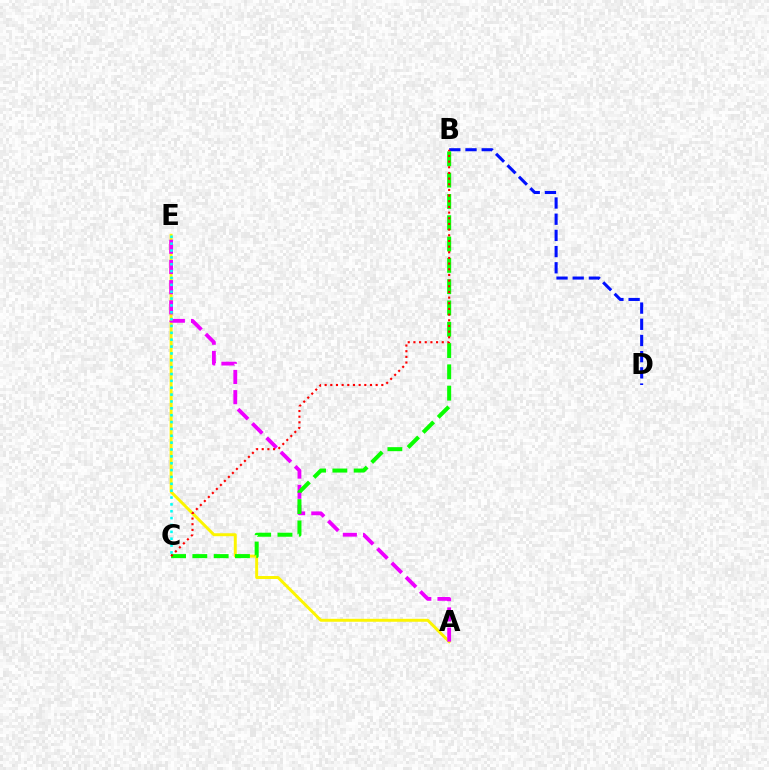{('B', 'D'): [{'color': '#0010ff', 'line_style': 'dashed', 'thickness': 2.2}], ('A', 'E'): [{'color': '#fcf500', 'line_style': 'solid', 'thickness': 2.13}, {'color': '#ee00ff', 'line_style': 'dashed', 'thickness': 2.74}], ('B', 'C'): [{'color': '#08ff00', 'line_style': 'dashed', 'thickness': 2.89}, {'color': '#ff0000', 'line_style': 'dotted', 'thickness': 1.54}], ('C', 'E'): [{'color': '#00fff6', 'line_style': 'dotted', 'thickness': 1.86}]}